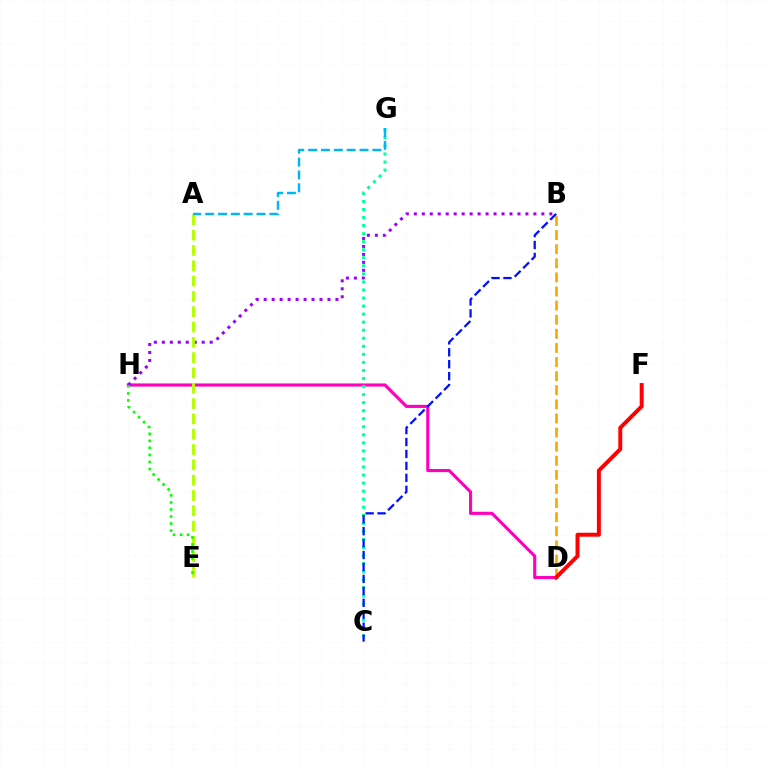{('B', 'D'): [{'color': '#ffa500', 'line_style': 'dashed', 'thickness': 1.92}], ('D', 'H'): [{'color': '#ff00bd', 'line_style': 'solid', 'thickness': 2.25}], ('B', 'H'): [{'color': '#9b00ff', 'line_style': 'dotted', 'thickness': 2.17}], ('C', 'G'): [{'color': '#00ff9d', 'line_style': 'dotted', 'thickness': 2.19}], ('A', 'E'): [{'color': '#b3ff00', 'line_style': 'dashed', 'thickness': 2.08}], ('E', 'H'): [{'color': '#08ff00', 'line_style': 'dotted', 'thickness': 1.91}], ('B', 'C'): [{'color': '#0010ff', 'line_style': 'dashed', 'thickness': 1.62}], ('D', 'F'): [{'color': '#ff0000', 'line_style': 'solid', 'thickness': 2.85}], ('A', 'G'): [{'color': '#00b5ff', 'line_style': 'dashed', 'thickness': 1.74}]}